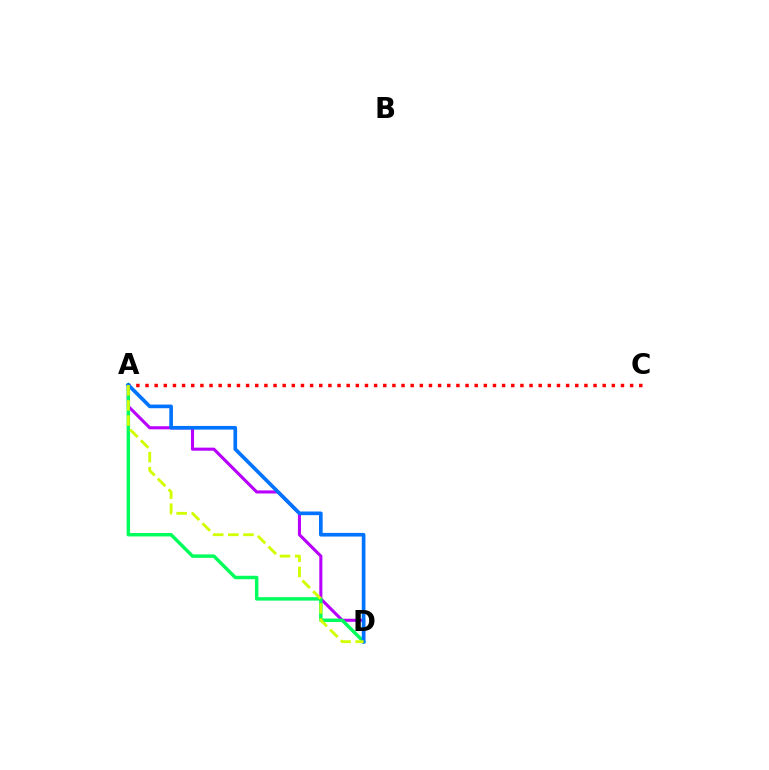{('A', 'D'): [{'color': '#b900ff', 'line_style': 'solid', 'thickness': 2.22}, {'color': '#00ff5c', 'line_style': 'solid', 'thickness': 2.49}, {'color': '#0074ff', 'line_style': 'solid', 'thickness': 2.63}, {'color': '#d1ff00', 'line_style': 'dashed', 'thickness': 2.06}], ('A', 'C'): [{'color': '#ff0000', 'line_style': 'dotted', 'thickness': 2.48}]}